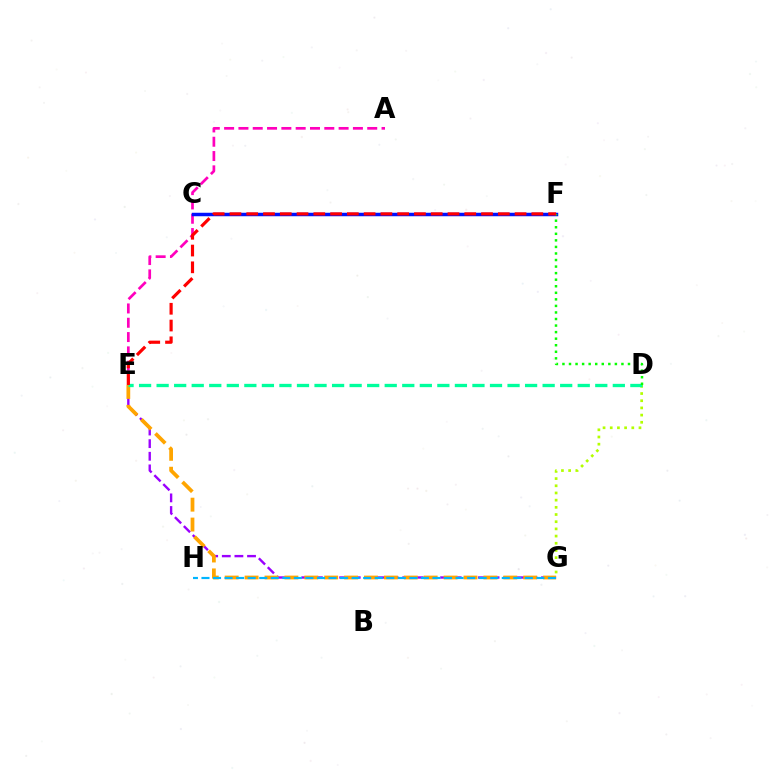{('E', 'G'): [{'color': '#9b00ff', 'line_style': 'dashed', 'thickness': 1.71}, {'color': '#ffa500', 'line_style': 'dashed', 'thickness': 2.7}], ('A', 'E'): [{'color': '#ff00bd', 'line_style': 'dashed', 'thickness': 1.94}], ('C', 'F'): [{'color': '#0010ff', 'line_style': 'solid', 'thickness': 2.5}], ('D', 'G'): [{'color': '#b3ff00', 'line_style': 'dotted', 'thickness': 1.95}], ('G', 'H'): [{'color': '#00b5ff', 'line_style': 'dashed', 'thickness': 1.57}], ('D', 'E'): [{'color': '#00ff9d', 'line_style': 'dashed', 'thickness': 2.38}], ('D', 'F'): [{'color': '#08ff00', 'line_style': 'dotted', 'thickness': 1.78}], ('E', 'F'): [{'color': '#ff0000', 'line_style': 'dashed', 'thickness': 2.28}]}